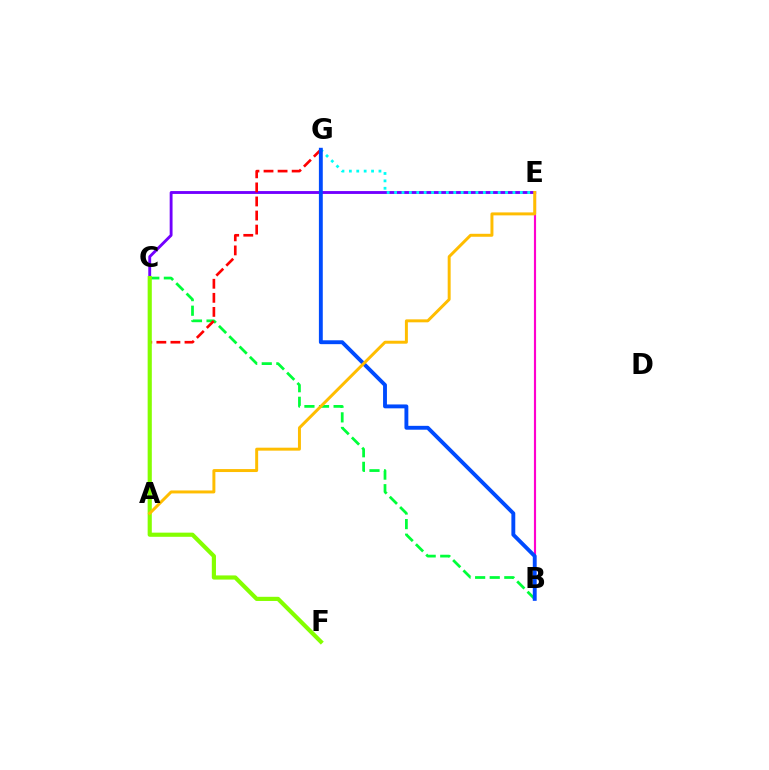{('C', 'E'): [{'color': '#7200ff', 'line_style': 'solid', 'thickness': 2.06}], ('B', 'C'): [{'color': '#00ff39', 'line_style': 'dashed', 'thickness': 1.98}], ('A', 'G'): [{'color': '#ff0000', 'line_style': 'dashed', 'thickness': 1.91}], ('B', 'E'): [{'color': '#ff00cf', 'line_style': 'solid', 'thickness': 1.55}], ('C', 'F'): [{'color': '#84ff00', 'line_style': 'solid', 'thickness': 2.99}], ('E', 'G'): [{'color': '#00fff6', 'line_style': 'dotted', 'thickness': 2.01}], ('B', 'G'): [{'color': '#004bff', 'line_style': 'solid', 'thickness': 2.79}], ('A', 'E'): [{'color': '#ffbd00', 'line_style': 'solid', 'thickness': 2.13}]}